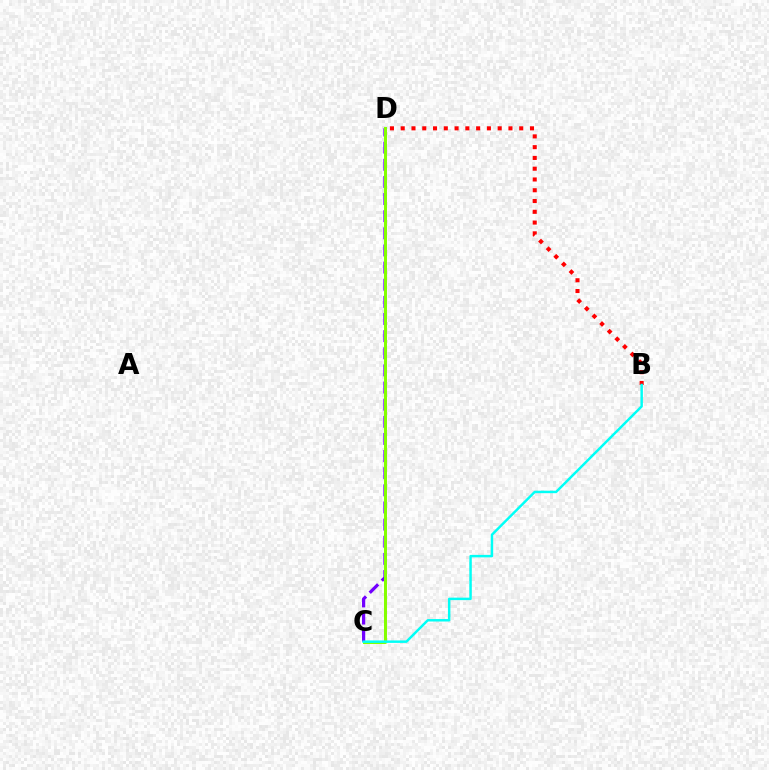{('B', 'D'): [{'color': '#ff0000', 'line_style': 'dotted', 'thickness': 2.93}], ('C', 'D'): [{'color': '#7200ff', 'line_style': 'dashed', 'thickness': 2.33}, {'color': '#84ff00', 'line_style': 'solid', 'thickness': 2.14}], ('B', 'C'): [{'color': '#00fff6', 'line_style': 'solid', 'thickness': 1.77}]}